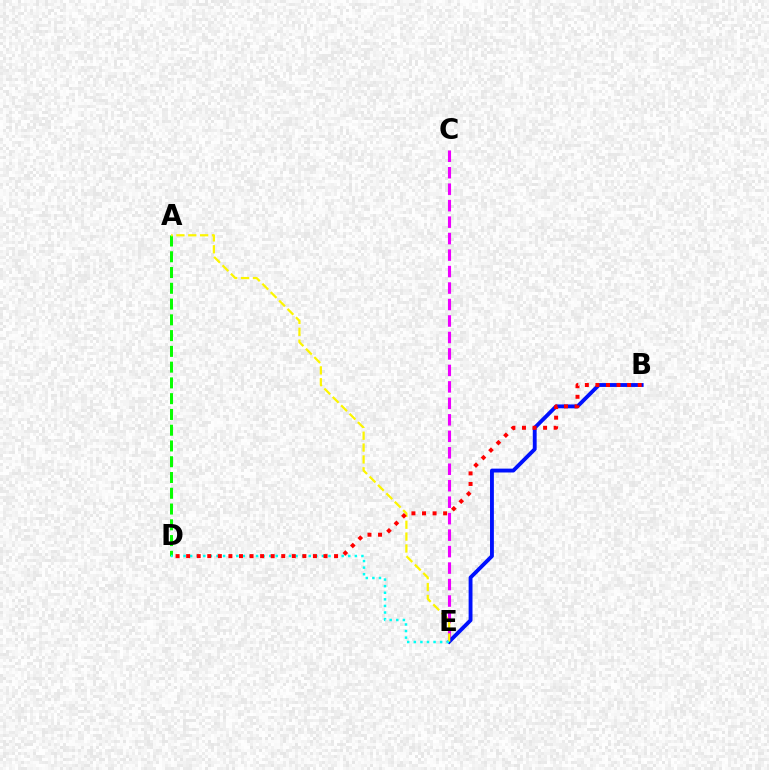{('A', 'D'): [{'color': '#08ff00', 'line_style': 'dashed', 'thickness': 2.14}], ('C', 'E'): [{'color': '#ee00ff', 'line_style': 'dashed', 'thickness': 2.24}], ('B', 'E'): [{'color': '#0010ff', 'line_style': 'solid', 'thickness': 2.78}], ('A', 'E'): [{'color': '#fcf500', 'line_style': 'dashed', 'thickness': 1.61}], ('D', 'E'): [{'color': '#00fff6', 'line_style': 'dotted', 'thickness': 1.79}], ('B', 'D'): [{'color': '#ff0000', 'line_style': 'dotted', 'thickness': 2.87}]}